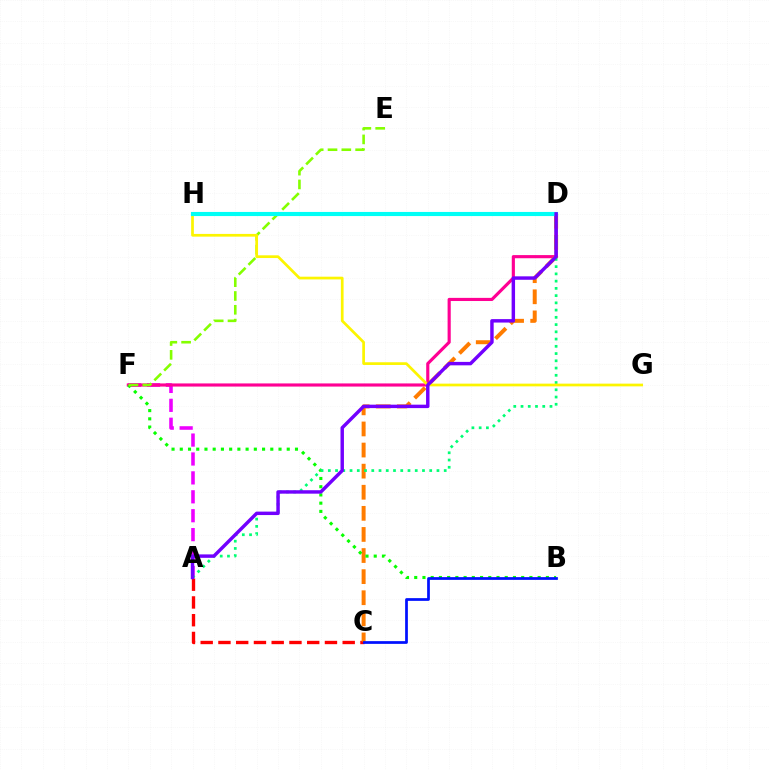{('A', 'C'): [{'color': '#ff0000', 'line_style': 'dashed', 'thickness': 2.41}], ('A', 'F'): [{'color': '#ee00ff', 'line_style': 'dashed', 'thickness': 2.57}], ('D', 'F'): [{'color': '#ff0094', 'line_style': 'solid', 'thickness': 2.26}], ('C', 'D'): [{'color': '#ff7c00', 'line_style': 'dashed', 'thickness': 2.87}], ('B', 'F'): [{'color': '#08ff00', 'line_style': 'dotted', 'thickness': 2.24}], ('A', 'D'): [{'color': '#00ff74', 'line_style': 'dotted', 'thickness': 1.97}, {'color': '#7200ff', 'line_style': 'solid', 'thickness': 2.48}], ('E', 'F'): [{'color': '#84ff00', 'line_style': 'dashed', 'thickness': 1.88}], ('D', 'H'): [{'color': '#008cff', 'line_style': 'dotted', 'thickness': 1.6}, {'color': '#00fff6', 'line_style': 'solid', 'thickness': 2.96}], ('G', 'H'): [{'color': '#fcf500', 'line_style': 'solid', 'thickness': 1.96}], ('B', 'C'): [{'color': '#0010ff', 'line_style': 'solid', 'thickness': 1.96}]}